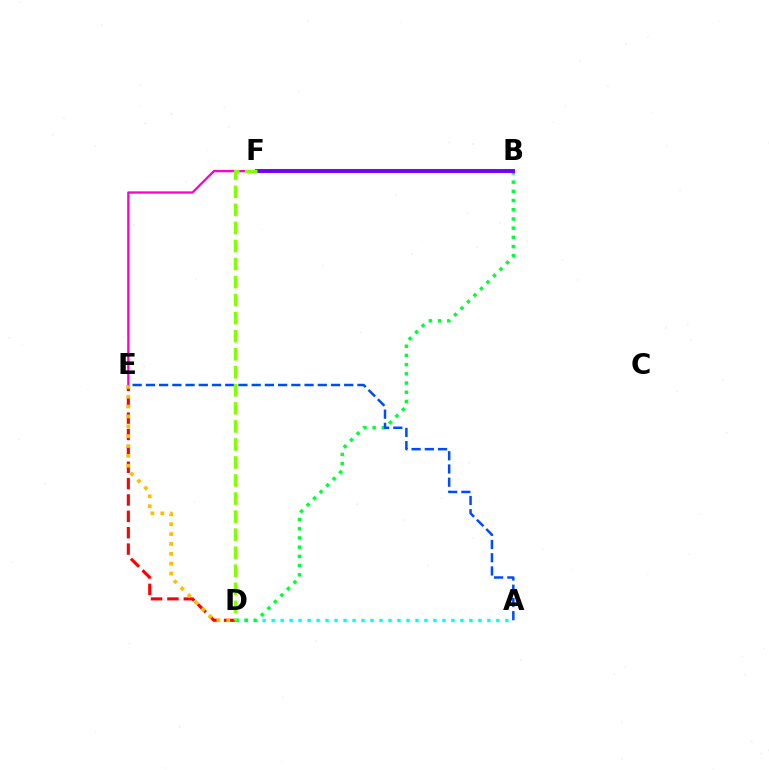{('E', 'F'): [{'color': '#ff00cf', 'line_style': 'solid', 'thickness': 1.64}], ('D', 'E'): [{'color': '#ff0000', 'line_style': 'dashed', 'thickness': 2.22}, {'color': '#ffbd00', 'line_style': 'dotted', 'thickness': 2.68}], ('A', 'D'): [{'color': '#00fff6', 'line_style': 'dotted', 'thickness': 2.44}], ('B', 'D'): [{'color': '#00ff39', 'line_style': 'dotted', 'thickness': 2.5}], ('B', 'F'): [{'color': '#7200ff', 'line_style': 'solid', 'thickness': 2.83}], ('A', 'E'): [{'color': '#004bff', 'line_style': 'dashed', 'thickness': 1.8}], ('D', 'F'): [{'color': '#84ff00', 'line_style': 'dashed', 'thickness': 2.45}]}